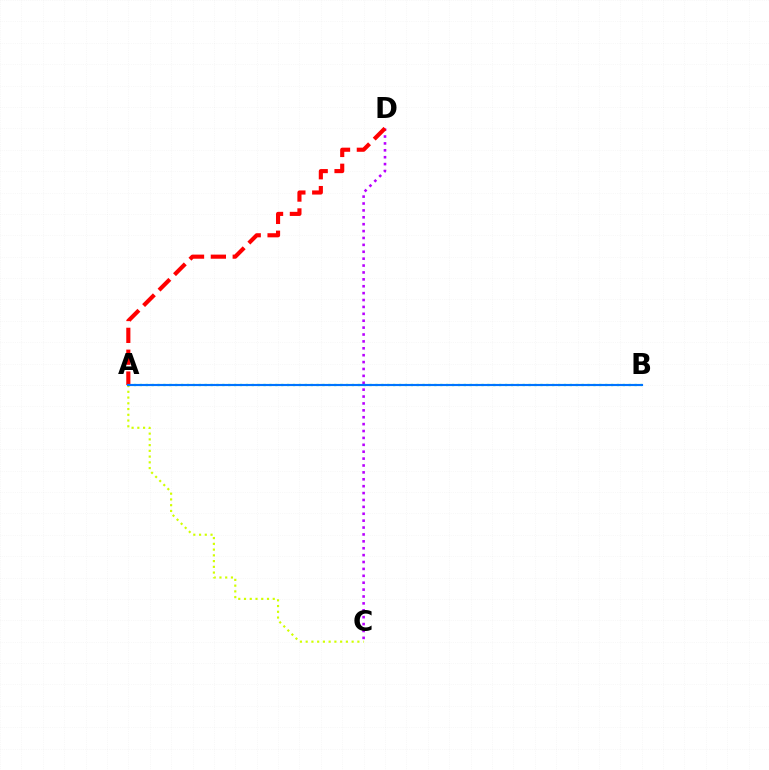{('C', 'D'): [{'color': '#b900ff', 'line_style': 'dotted', 'thickness': 1.87}], ('A', 'C'): [{'color': '#d1ff00', 'line_style': 'dotted', 'thickness': 1.56}], ('A', 'B'): [{'color': '#00ff5c', 'line_style': 'dotted', 'thickness': 1.6}, {'color': '#0074ff', 'line_style': 'solid', 'thickness': 1.54}], ('A', 'D'): [{'color': '#ff0000', 'line_style': 'dashed', 'thickness': 2.97}]}